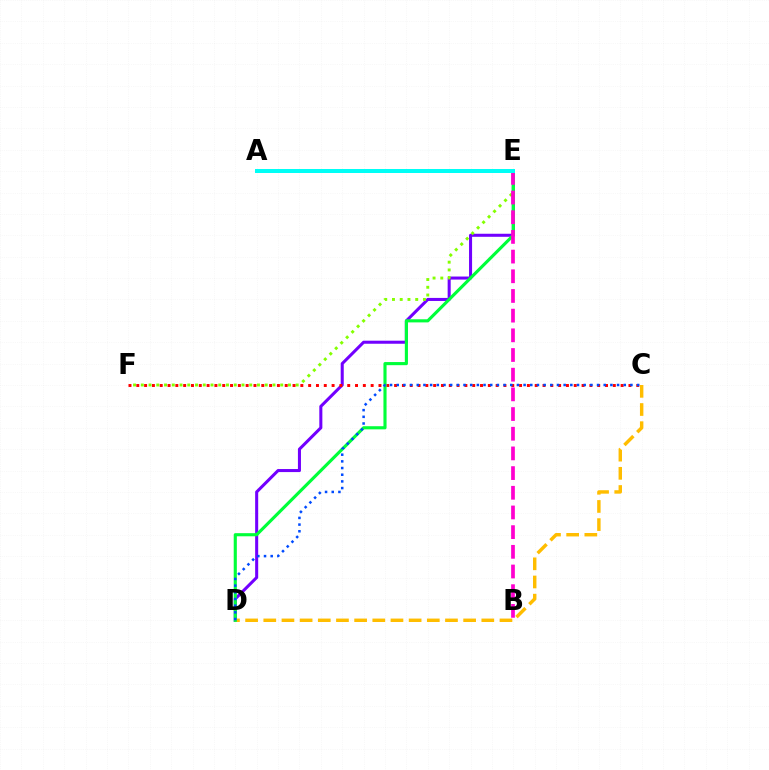{('D', 'E'): [{'color': '#7200ff', 'line_style': 'solid', 'thickness': 2.19}, {'color': '#00ff39', 'line_style': 'solid', 'thickness': 2.25}], ('E', 'F'): [{'color': '#84ff00', 'line_style': 'dotted', 'thickness': 2.1}], ('C', 'F'): [{'color': '#ff0000', 'line_style': 'dotted', 'thickness': 2.12}], ('C', 'D'): [{'color': '#ffbd00', 'line_style': 'dashed', 'thickness': 2.47}, {'color': '#004bff', 'line_style': 'dotted', 'thickness': 1.81}], ('B', 'E'): [{'color': '#ff00cf', 'line_style': 'dashed', 'thickness': 2.67}], ('A', 'E'): [{'color': '#00fff6', 'line_style': 'solid', 'thickness': 2.87}]}